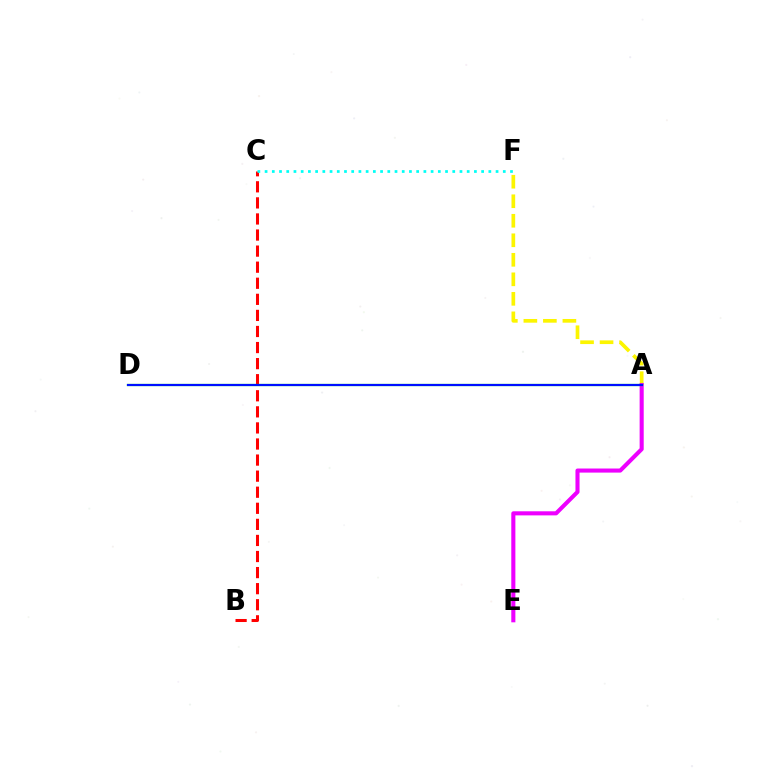{('B', 'C'): [{'color': '#ff0000', 'line_style': 'dashed', 'thickness': 2.18}], ('C', 'F'): [{'color': '#00fff6', 'line_style': 'dotted', 'thickness': 1.96}], ('A', 'F'): [{'color': '#fcf500', 'line_style': 'dashed', 'thickness': 2.65}], ('A', 'E'): [{'color': '#ee00ff', 'line_style': 'solid', 'thickness': 2.94}], ('A', 'D'): [{'color': '#08ff00', 'line_style': 'solid', 'thickness': 1.6}, {'color': '#0010ff', 'line_style': 'solid', 'thickness': 1.55}]}